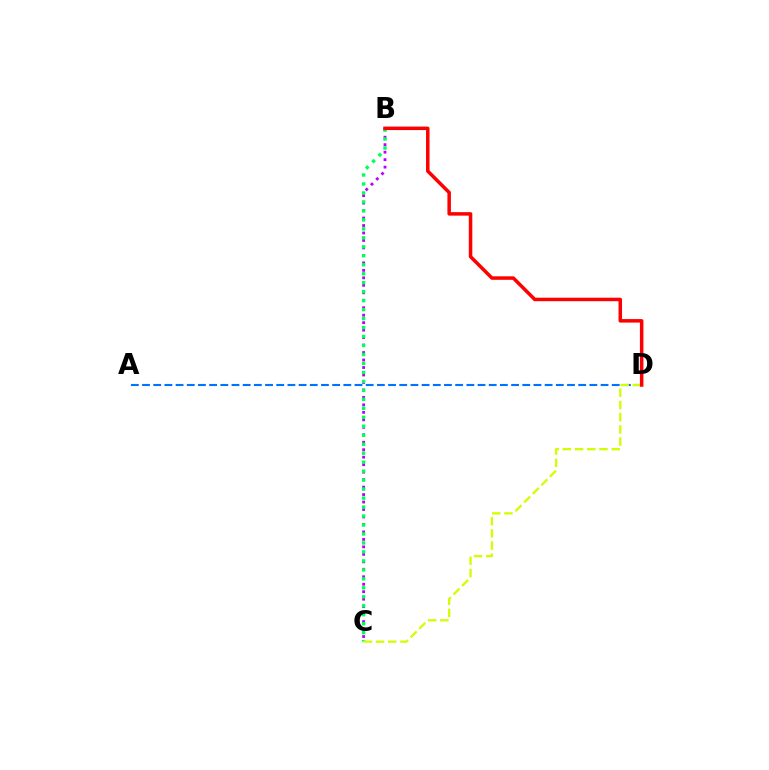{('A', 'D'): [{'color': '#0074ff', 'line_style': 'dashed', 'thickness': 1.52}], ('B', 'C'): [{'color': '#b900ff', 'line_style': 'dotted', 'thickness': 2.03}, {'color': '#00ff5c', 'line_style': 'dotted', 'thickness': 2.44}], ('C', 'D'): [{'color': '#d1ff00', 'line_style': 'dashed', 'thickness': 1.66}], ('B', 'D'): [{'color': '#ff0000', 'line_style': 'solid', 'thickness': 2.52}]}